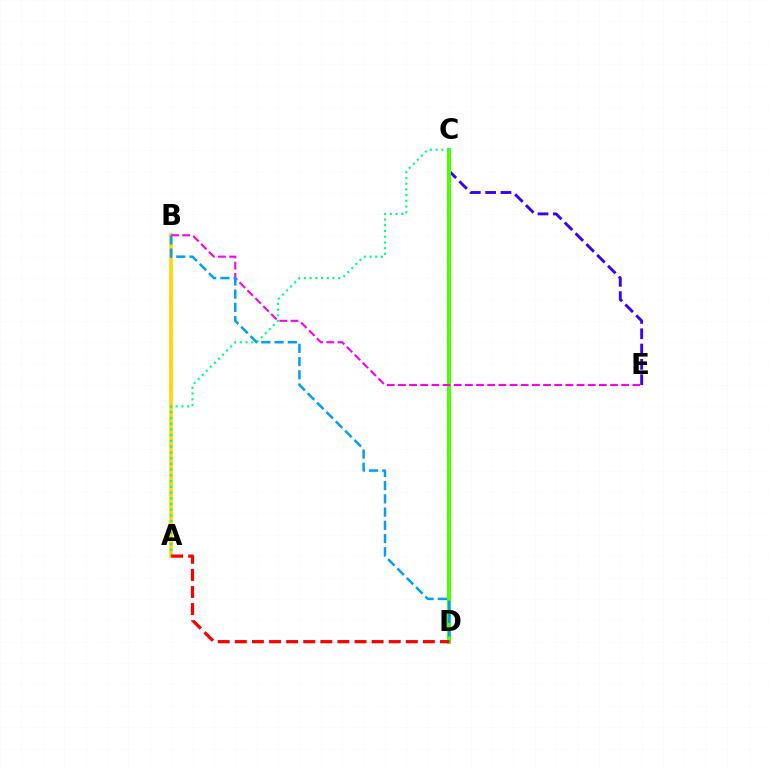{('A', 'B'): [{'color': '#ffd500', 'line_style': 'solid', 'thickness': 2.59}], ('C', 'E'): [{'color': '#3700ff', 'line_style': 'dashed', 'thickness': 2.08}], ('C', 'D'): [{'color': '#4fff00', 'line_style': 'solid', 'thickness': 2.9}], ('B', 'E'): [{'color': '#ff00ed', 'line_style': 'dashed', 'thickness': 1.52}], ('A', 'C'): [{'color': '#00ff86', 'line_style': 'dotted', 'thickness': 1.56}], ('B', 'D'): [{'color': '#009eff', 'line_style': 'dashed', 'thickness': 1.8}], ('A', 'D'): [{'color': '#ff0000', 'line_style': 'dashed', 'thickness': 2.32}]}